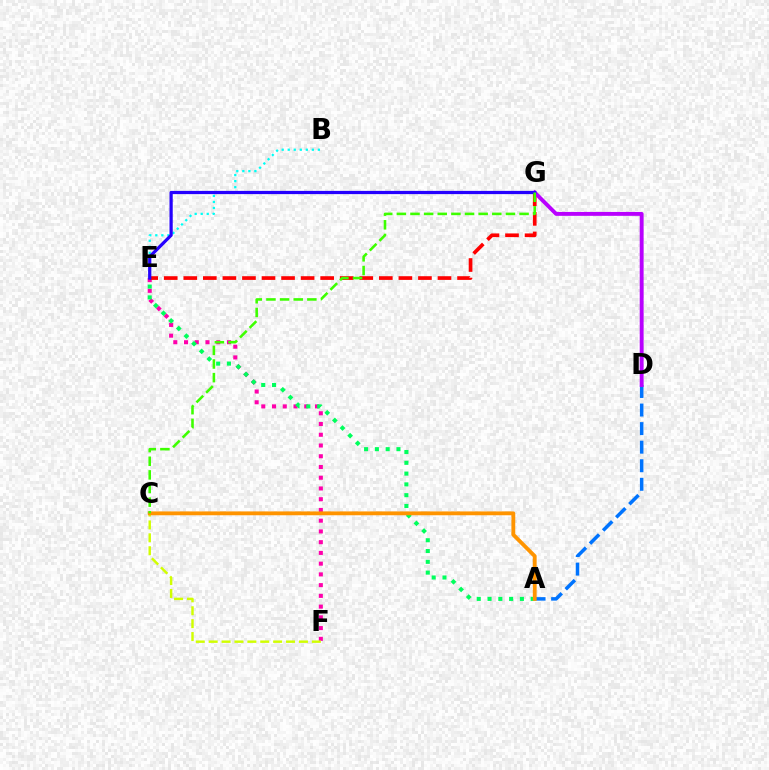{('A', 'D'): [{'color': '#0074ff', 'line_style': 'dashed', 'thickness': 2.52}], ('B', 'E'): [{'color': '#00fff6', 'line_style': 'dotted', 'thickness': 1.64}], ('E', 'F'): [{'color': '#ff00ac', 'line_style': 'dotted', 'thickness': 2.92}], ('E', 'G'): [{'color': '#ff0000', 'line_style': 'dashed', 'thickness': 2.66}, {'color': '#2500ff', 'line_style': 'solid', 'thickness': 2.33}], ('C', 'F'): [{'color': '#d1ff00', 'line_style': 'dashed', 'thickness': 1.75}], ('D', 'G'): [{'color': '#b900ff', 'line_style': 'solid', 'thickness': 2.81}], ('A', 'E'): [{'color': '#00ff5c', 'line_style': 'dotted', 'thickness': 2.93}], ('A', 'C'): [{'color': '#ff9400', 'line_style': 'solid', 'thickness': 2.77}], ('C', 'G'): [{'color': '#3dff00', 'line_style': 'dashed', 'thickness': 1.85}]}